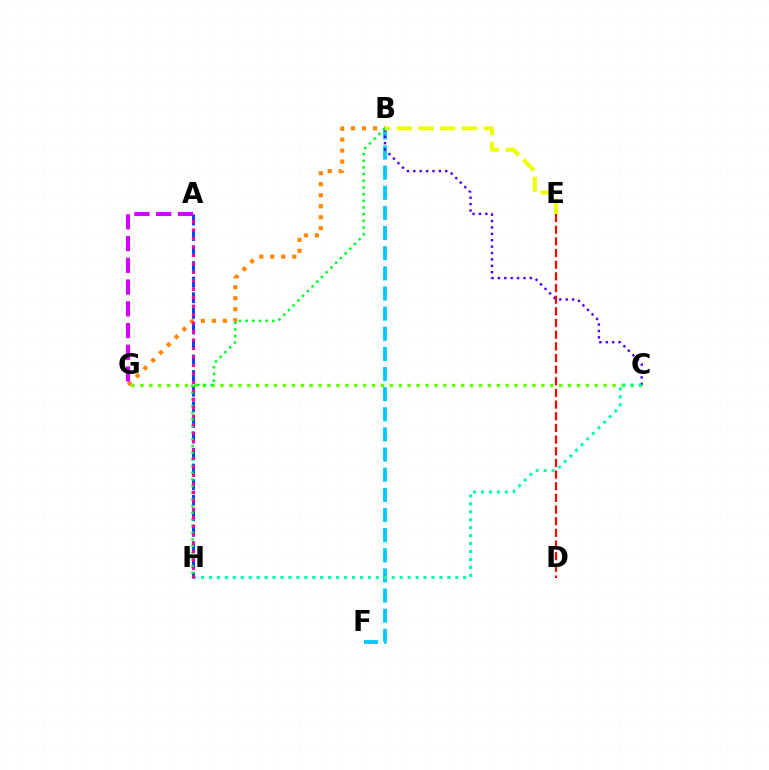{('A', 'H'): [{'color': '#003fff', 'line_style': 'dashed', 'thickness': 2.11}, {'color': '#ff00a0', 'line_style': 'dotted', 'thickness': 2.3}], ('B', 'G'): [{'color': '#ff8800', 'line_style': 'dotted', 'thickness': 2.99}], ('B', 'F'): [{'color': '#00c7ff', 'line_style': 'dashed', 'thickness': 2.74}], ('C', 'G'): [{'color': '#66ff00', 'line_style': 'dotted', 'thickness': 2.42}], ('A', 'G'): [{'color': '#d600ff', 'line_style': 'dashed', 'thickness': 2.95}], ('B', 'C'): [{'color': '#4f00ff', 'line_style': 'dotted', 'thickness': 1.74}], ('B', 'H'): [{'color': '#00ff27', 'line_style': 'dotted', 'thickness': 1.81}], ('C', 'H'): [{'color': '#00ffaf', 'line_style': 'dotted', 'thickness': 2.16}], ('D', 'E'): [{'color': '#ff0000', 'line_style': 'dashed', 'thickness': 1.58}], ('B', 'E'): [{'color': '#eeff00', 'line_style': 'dashed', 'thickness': 2.95}]}